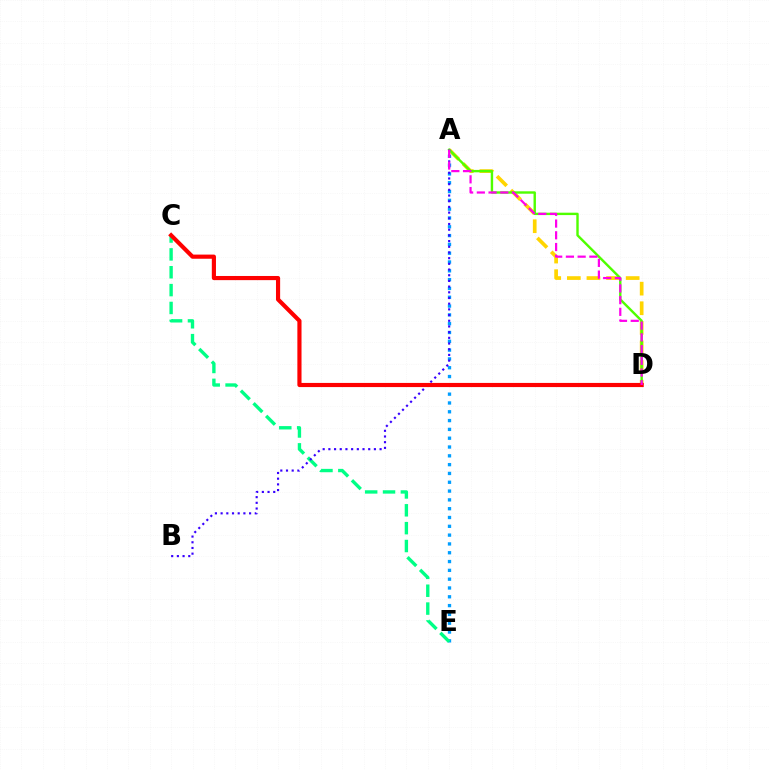{('A', 'D'): [{'color': '#ffd500', 'line_style': 'dashed', 'thickness': 2.66}, {'color': '#4fff00', 'line_style': 'solid', 'thickness': 1.73}, {'color': '#ff00ed', 'line_style': 'dashed', 'thickness': 1.59}], ('A', 'E'): [{'color': '#009eff', 'line_style': 'dotted', 'thickness': 2.39}], ('C', 'E'): [{'color': '#00ff86', 'line_style': 'dashed', 'thickness': 2.43}], ('A', 'B'): [{'color': '#3700ff', 'line_style': 'dotted', 'thickness': 1.55}], ('C', 'D'): [{'color': '#ff0000', 'line_style': 'solid', 'thickness': 2.99}]}